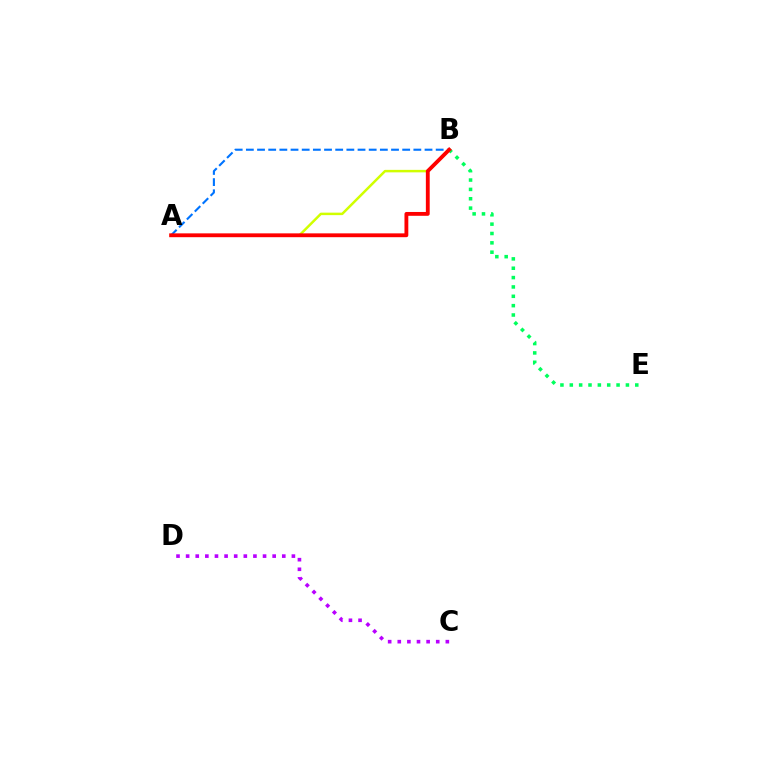{('A', 'B'): [{'color': '#0074ff', 'line_style': 'dashed', 'thickness': 1.52}, {'color': '#d1ff00', 'line_style': 'solid', 'thickness': 1.79}, {'color': '#ff0000', 'line_style': 'solid', 'thickness': 2.76}], ('B', 'E'): [{'color': '#00ff5c', 'line_style': 'dotted', 'thickness': 2.54}], ('C', 'D'): [{'color': '#b900ff', 'line_style': 'dotted', 'thickness': 2.61}]}